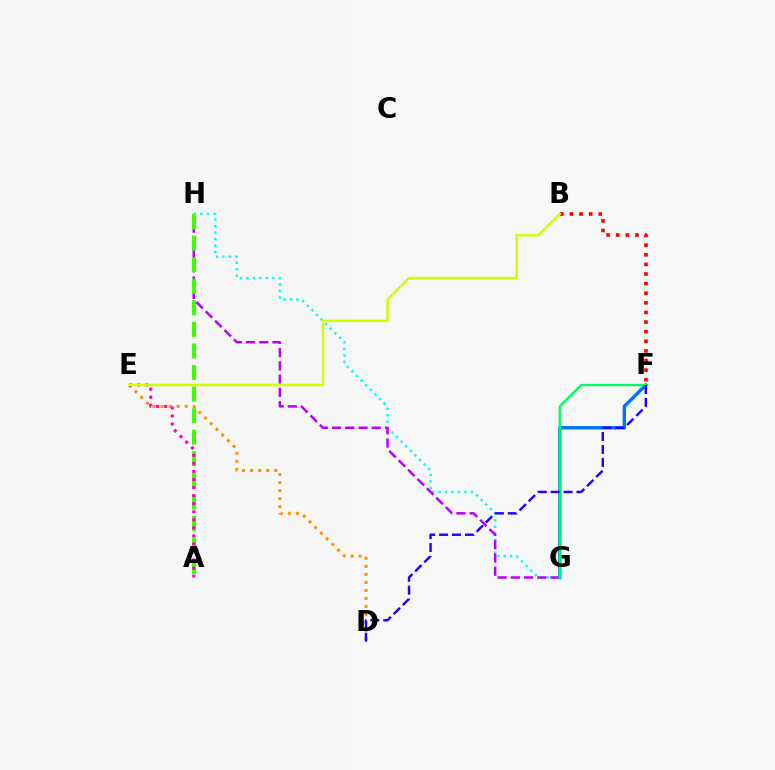{('G', 'H'): [{'color': '#00fff6', 'line_style': 'dotted', 'thickness': 1.76}, {'color': '#b900ff', 'line_style': 'dashed', 'thickness': 1.8}], ('D', 'E'): [{'color': '#ff9400', 'line_style': 'dotted', 'thickness': 2.18}], ('F', 'G'): [{'color': '#0074ff', 'line_style': 'solid', 'thickness': 2.43}, {'color': '#00ff5c', 'line_style': 'solid', 'thickness': 1.67}], ('A', 'H'): [{'color': '#3dff00', 'line_style': 'dashed', 'thickness': 2.93}], ('D', 'F'): [{'color': '#2500ff', 'line_style': 'dashed', 'thickness': 1.76}], ('B', 'F'): [{'color': '#ff0000', 'line_style': 'dotted', 'thickness': 2.61}], ('A', 'E'): [{'color': '#ff00ac', 'line_style': 'dotted', 'thickness': 2.19}], ('B', 'E'): [{'color': '#d1ff00', 'line_style': 'solid', 'thickness': 1.8}]}